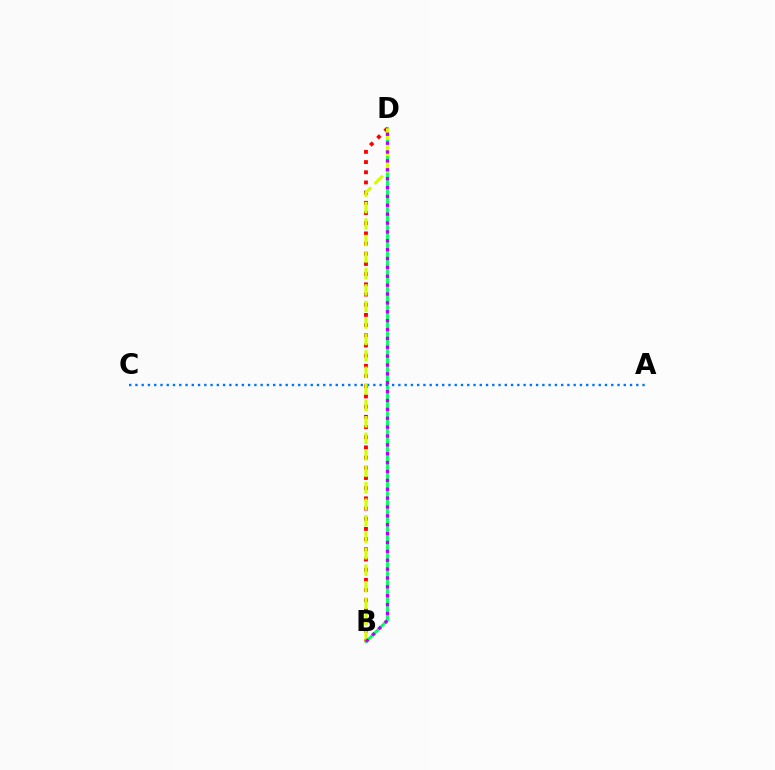{('B', 'D'): [{'color': '#00ff5c', 'line_style': 'solid', 'thickness': 2.01}, {'color': '#ff0000', 'line_style': 'dotted', 'thickness': 2.77}, {'color': '#d1ff00', 'line_style': 'dashed', 'thickness': 2.24}, {'color': '#b900ff', 'line_style': 'dotted', 'thickness': 2.41}], ('A', 'C'): [{'color': '#0074ff', 'line_style': 'dotted', 'thickness': 1.7}]}